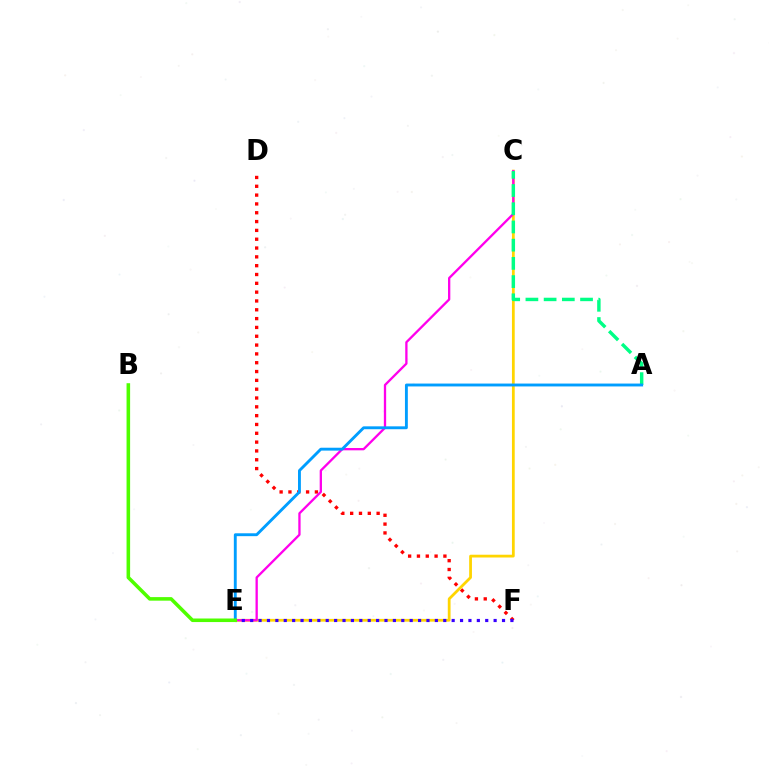{('D', 'F'): [{'color': '#ff0000', 'line_style': 'dotted', 'thickness': 2.4}], ('C', 'E'): [{'color': '#ffd500', 'line_style': 'solid', 'thickness': 2.0}, {'color': '#ff00ed', 'line_style': 'solid', 'thickness': 1.66}], ('E', 'F'): [{'color': '#3700ff', 'line_style': 'dotted', 'thickness': 2.28}], ('A', 'C'): [{'color': '#00ff86', 'line_style': 'dashed', 'thickness': 2.47}], ('A', 'E'): [{'color': '#009eff', 'line_style': 'solid', 'thickness': 2.07}], ('B', 'E'): [{'color': '#4fff00', 'line_style': 'solid', 'thickness': 2.56}]}